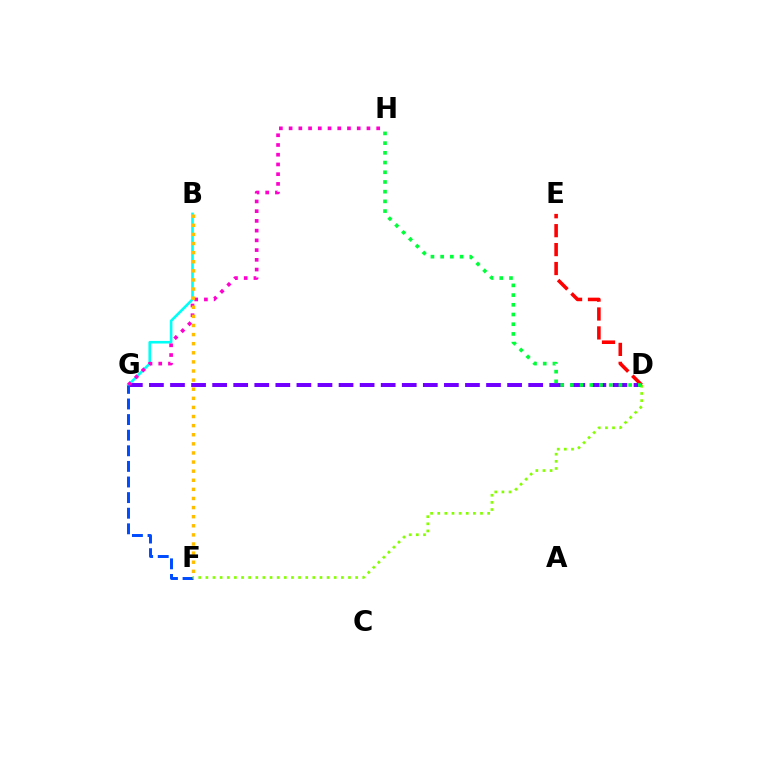{('D', 'G'): [{'color': '#7200ff', 'line_style': 'dashed', 'thickness': 2.86}], ('B', 'G'): [{'color': '#00fff6', 'line_style': 'solid', 'thickness': 1.88}], ('F', 'G'): [{'color': '#004bff', 'line_style': 'dashed', 'thickness': 2.12}], ('D', 'F'): [{'color': '#84ff00', 'line_style': 'dotted', 'thickness': 1.94}], ('G', 'H'): [{'color': '#ff00cf', 'line_style': 'dotted', 'thickness': 2.64}], ('B', 'F'): [{'color': '#ffbd00', 'line_style': 'dotted', 'thickness': 2.47}], ('D', 'E'): [{'color': '#ff0000', 'line_style': 'dashed', 'thickness': 2.57}], ('D', 'H'): [{'color': '#00ff39', 'line_style': 'dotted', 'thickness': 2.64}]}